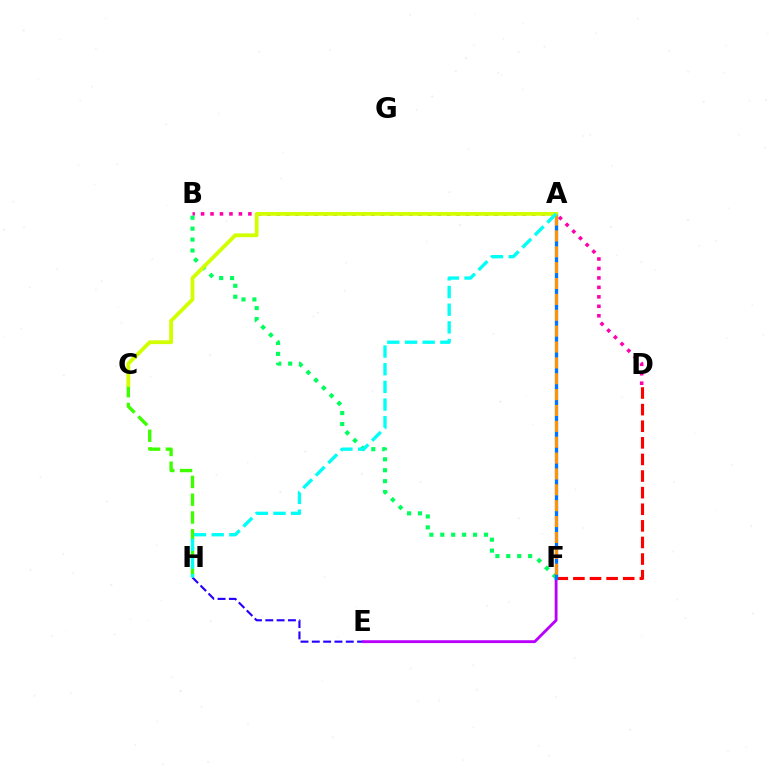{('E', 'H'): [{'color': '#2500ff', 'line_style': 'dashed', 'thickness': 1.54}], ('B', 'D'): [{'color': '#ff00ac', 'line_style': 'dotted', 'thickness': 2.57}], ('E', 'F'): [{'color': '#b900ff', 'line_style': 'solid', 'thickness': 2.06}], ('D', 'F'): [{'color': '#ff0000', 'line_style': 'dashed', 'thickness': 2.26}], ('C', 'H'): [{'color': '#3dff00', 'line_style': 'dashed', 'thickness': 2.42}], ('B', 'F'): [{'color': '#00ff5c', 'line_style': 'dotted', 'thickness': 2.97}], ('A', 'F'): [{'color': '#0074ff', 'line_style': 'solid', 'thickness': 2.37}, {'color': '#ff9400', 'line_style': 'dashed', 'thickness': 2.16}], ('A', 'C'): [{'color': '#d1ff00', 'line_style': 'solid', 'thickness': 2.74}], ('A', 'H'): [{'color': '#00fff6', 'line_style': 'dashed', 'thickness': 2.4}]}